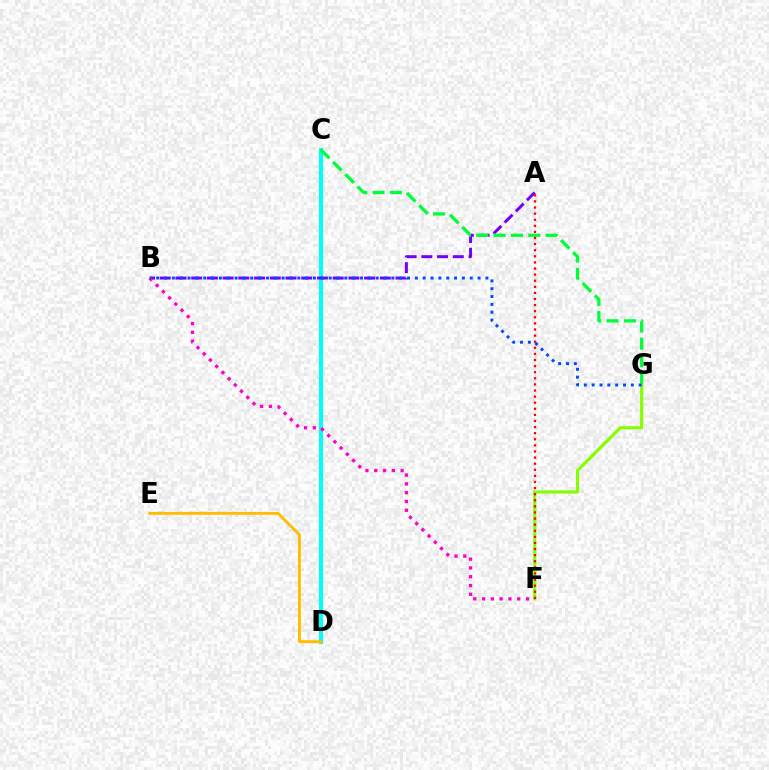{('C', 'D'): [{'color': '#00fff6', 'line_style': 'solid', 'thickness': 2.93}], ('A', 'B'): [{'color': '#7200ff', 'line_style': 'dashed', 'thickness': 2.14}], ('C', 'G'): [{'color': '#00ff39', 'line_style': 'dashed', 'thickness': 2.36}], ('F', 'G'): [{'color': '#84ff00', 'line_style': 'solid', 'thickness': 2.27}], ('A', 'F'): [{'color': '#ff0000', 'line_style': 'dotted', 'thickness': 1.66}], ('B', 'F'): [{'color': '#ff00cf', 'line_style': 'dotted', 'thickness': 2.39}], ('B', 'G'): [{'color': '#004bff', 'line_style': 'dotted', 'thickness': 2.13}], ('D', 'E'): [{'color': '#ffbd00', 'line_style': 'solid', 'thickness': 2.08}]}